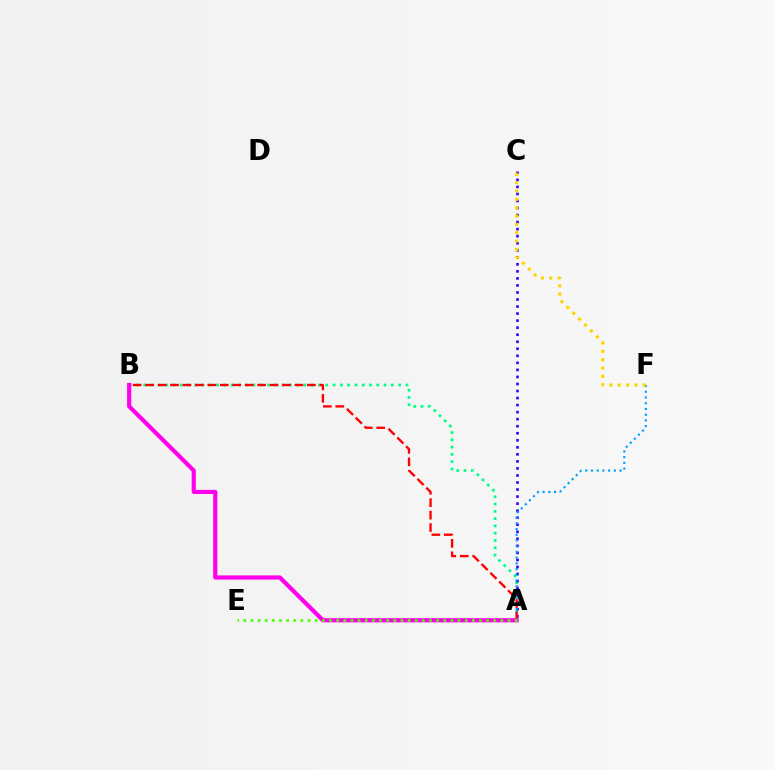{('A', 'B'): [{'color': '#00ff86', 'line_style': 'dotted', 'thickness': 1.98}, {'color': '#ff0000', 'line_style': 'dashed', 'thickness': 1.69}, {'color': '#ff00ed', 'line_style': 'solid', 'thickness': 3.0}], ('A', 'C'): [{'color': '#3700ff', 'line_style': 'dotted', 'thickness': 1.91}], ('A', 'F'): [{'color': '#009eff', 'line_style': 'dotted', 'thickness': 1.55}], ('C', 'F'): [{'color': '#ffd500', 'line_style': 'dotted', 'thickness': 2.27}], ('A', 'E'): [{'color': '#4fff00', 'line_style': 'dotted', 'thickness': 1.94}]}